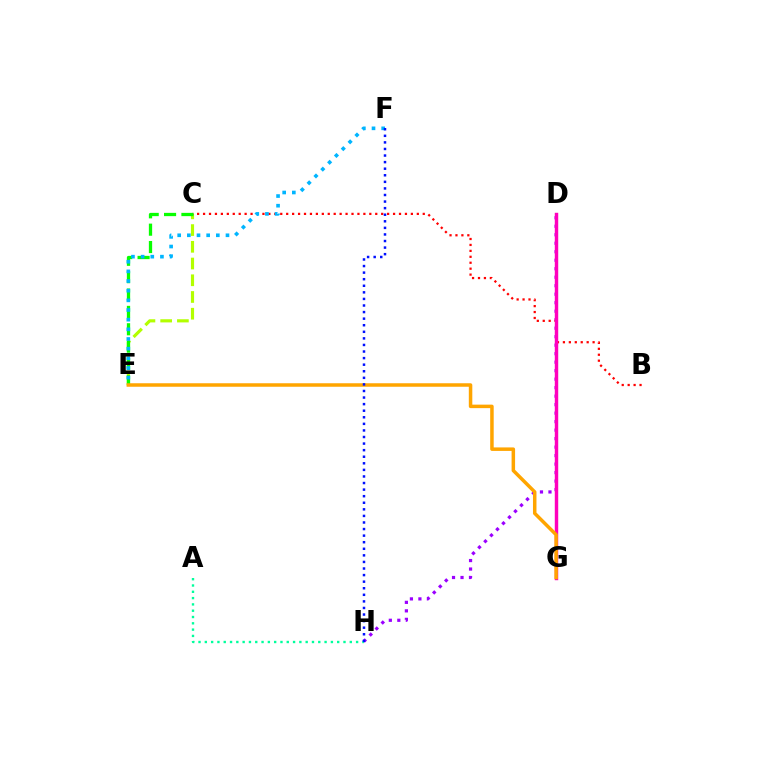{('C', 'E'): [{'color': '#b3ff00', 'line_style': 'dashed', 'thickness': 2.27}, {'color': '#08ff00', 'line_style': 'dashed', 'thickness': 2.36}], ('D', 'H'): [{'color': '#9b00ff', 'line_style': 'dotted', 'thickness': 2.31}], ('B', 'C'): [{'color': '#ff0000', 'line_style': 'dotted', 'thickness': 1.61}], ('A', 'H'): [{'color': '#00ff9d', 'line_style': 'dotted', 'thickness': 1.71}], ('D', 'G'): [{'color': '#ff00bd', 'line_style': 'solid', 'thickness': 2.47}], ('E', 'G'): [{'color': '#ffa500', 'line_style': 'solid', 'thickness': 2.52}], ('E', 'F'): [{'color': '#00b5ff', 'line_style': 'dotted', 'thickness': 2.62}], ('F', 'H'): [{'color': '#0010ff', 'line_style': 'dotted', 'thickness': 1.79}]}